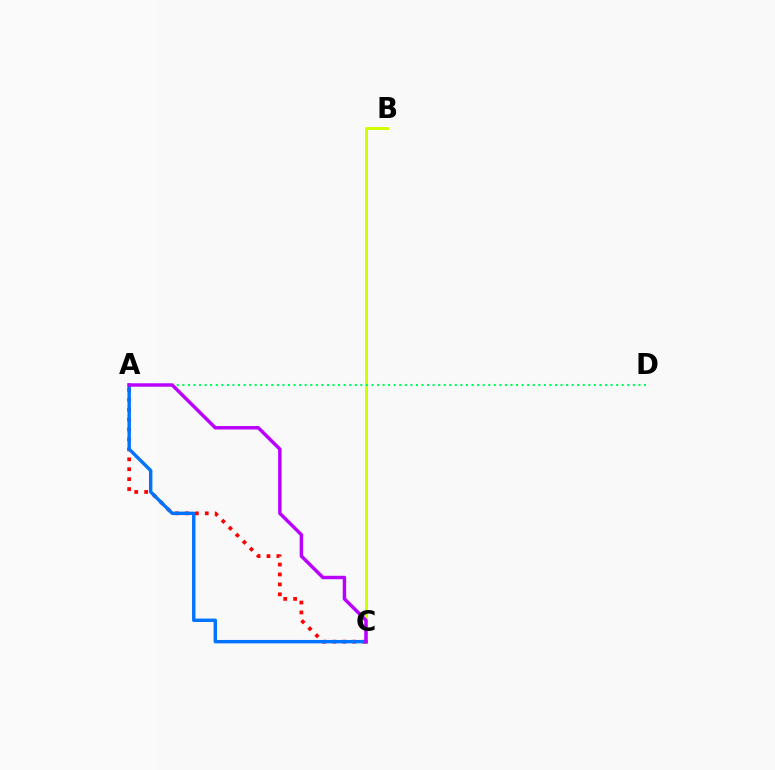{('B', 'C'): [{'color': '#d1ff00', 'line_style': 'solid', 'thickness': 2.13}], ('A', 'C'): [{'color': '#ff0000', 'line_style': 'dotted', 'thickness': 2.69}, {'color': '#0074ff', 'line_style': 'solid', 'thickness': 2.45}, {'color': '#b900ff', 'line_style': 'solid', 'thickness': 2.48}], ('A', 'D'): [{'color': '#00ff5c', 'line_style': 'dotted', 'thickness': 1.51}]}